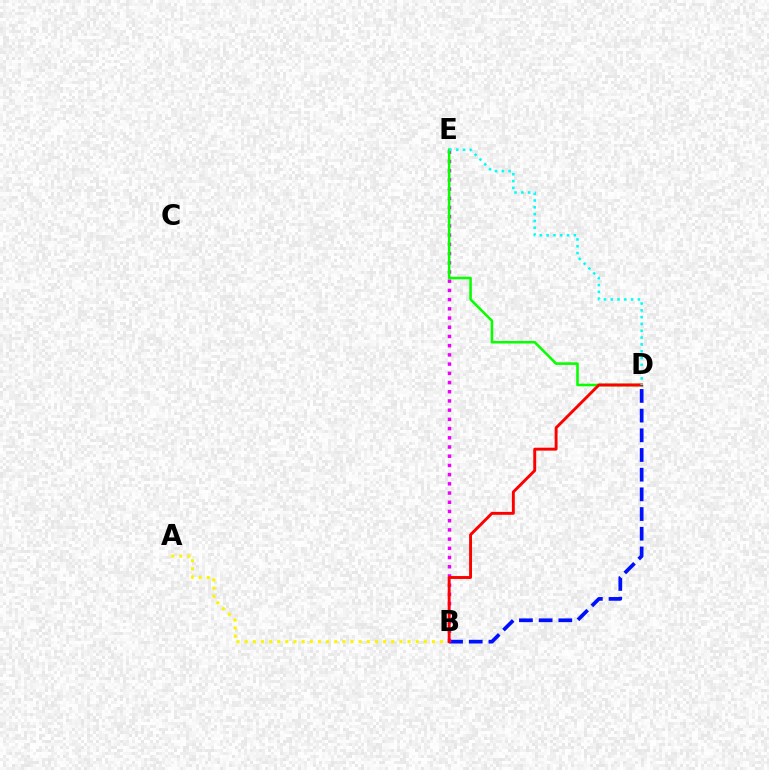{('A', 'B'): [{'color': '#fcf500', 'line_style': 'dotted', 'thickness': 2.21}], ('B', 'D'): [{'color': '#0010ff', 'line_style': 'dashed', 'thickness': 2.67}, {'color': '#ff0000', 'line_style': 'solid', 'thickness': 2.1}], ('B', 'E'): [{'color': '#ee00ff', 'line_style': 'dotted', 'thickness': 2.5}], ('D', 'E'): [{'color': '#08ff00', 'line_style': 'solid', 'thickness': 1.85}, {'color': '#00fff6', 'line_style': 'dotted', 'thickness': 1.85}]}